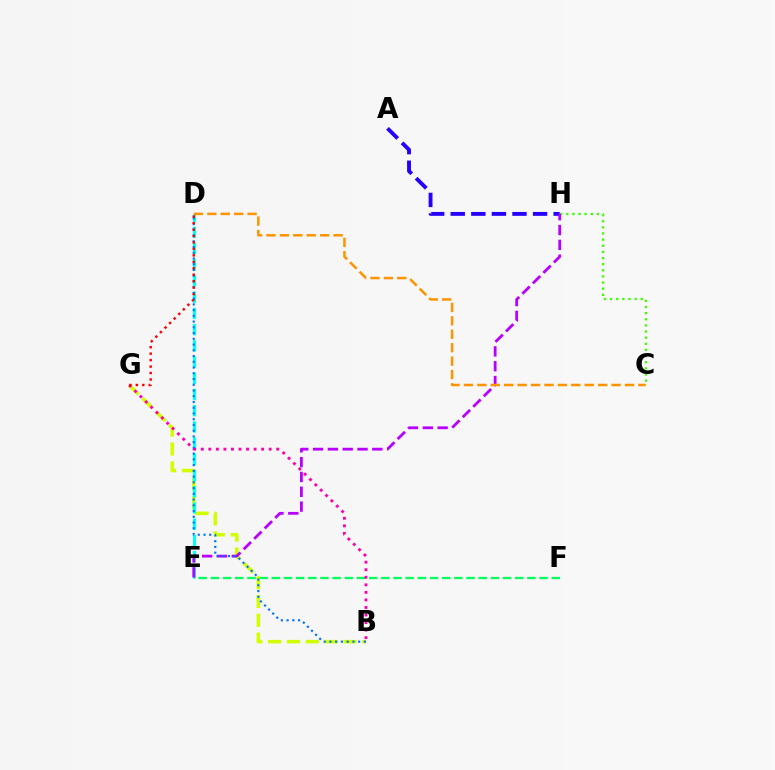{('C', 'H'): [{'color': '#3dff00', 'line_style': 'dotted', 'thickness': 1.67}], ('E', 'F'): [{'color': '#00ff5c', 'line_style': 'dashed', 'thickness': 1.65}], ('A', 'H'): [{'color': '#2500ff', 'line_style': 'dashed', 'thickness': 2.8}], ('B', 'G'): [{'color': '#d1ff00', 'line_style': 'dashed', 'thickness': 2.56}, {'color': '#ff00ac', 'line_style': 'dotted', 'thickness': 2.05}], ('D', 'E'): [{'color': '#00fff6', 'line_style': 'dashed', 'thickness': 2.2}], ('E', 'H'): [{'color': '#b900ff', 'line_style': 'dashed', 'thickness': 2.01}], ('B', 'D'): [{'color': '#0074ff', 'line_style': 'dotted', 'thickness': 1.56}], ('C', 'D'): [{'color': '#ff9400', 'line_style': 'dashed', 'thickness': 1.82}], ('D', 'G'): [{'color': '#ff0000', 'line_style': 'dotted', 'thickness': 1.75}]}